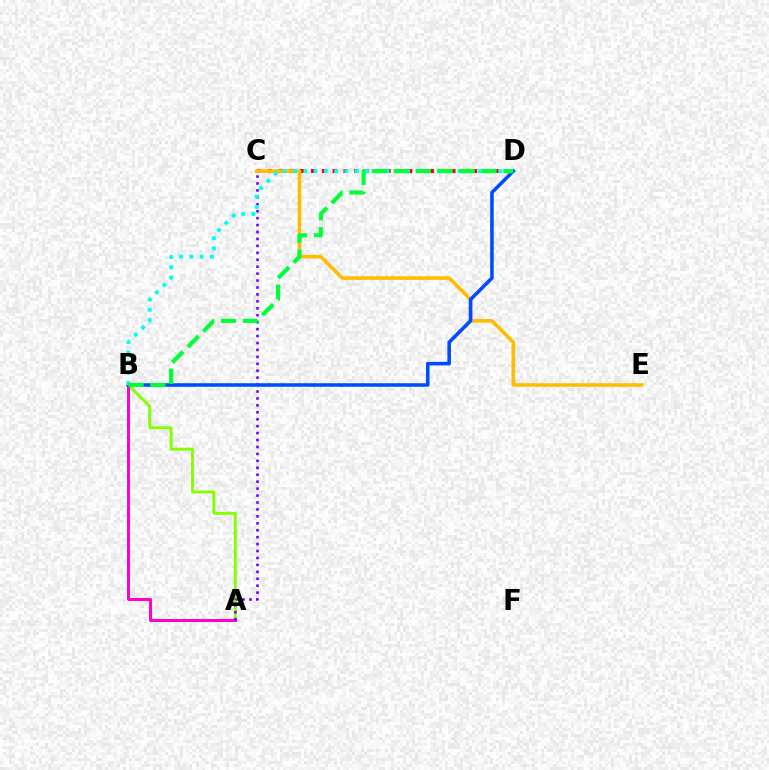{('C', 'D'): [{'color': '#ff0000', 'line_style': 'dotted', 'thickness': 2.94}], ('C', 'E'): [{'color': '#ffbd00', 'line_style': 'solid', 'thickness': 2.59}], ('A', 'B'): [{'color': '#84ff00', 'line_style': 'solid', 'thickness': 2.09}, {'color': '#ff00cf', 'line_style': 'solid', 'thickness': 2.15}], ('A', 'C'): [{'color': '#7200ff', 'line_style': 'dotted', 'thickness': 1.88}], ('B', 'D'): [{'color': '#004bff', 'line_style': 'solid', 'thickness': 2.55}, {'color': '#00fff6', 'line_style': 'dotted', 'thickness': 2.79}, {'color': '#00ff39', 'line_style': 'dashed', 'thickness': 2.98}]}